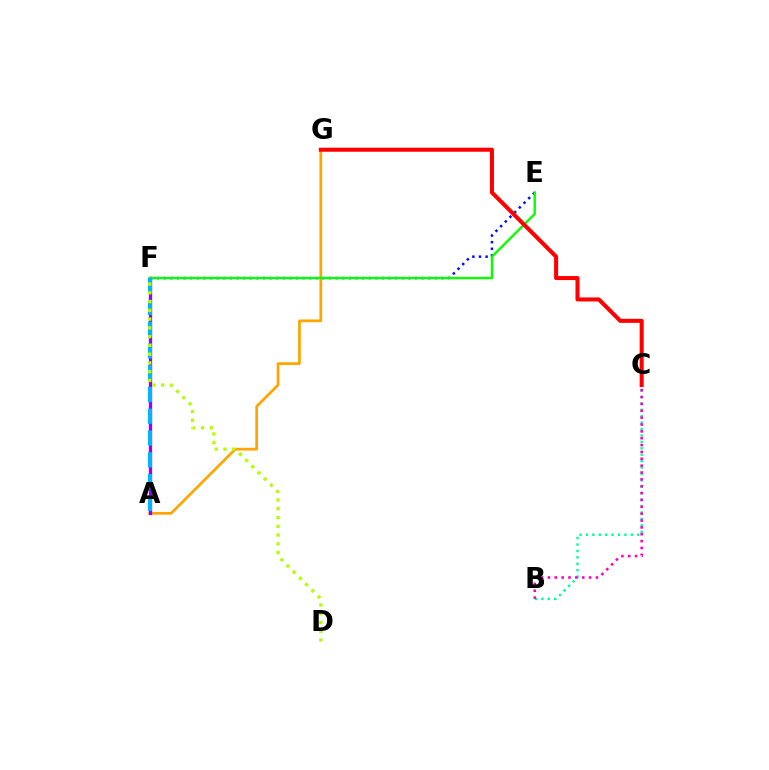{('B', 'C'): [{'color': '#00ff9d', 'line_style': 'dotted', 'thickness': 1.74}, {'color': '#ff00bd', 'line_style': 'dotted', 'thickness': 1.86}], ('A', 'G'): [{'color': '#ffa500', 'line_style': 'solid', 'thickness': 1.97}], ('A', 'F'): [{'color': '#9b00ff', 'line_style': 'solid', 'thickness': 2.37}, {'color': '#00b5ff', 'line_style': 'dashed', 'thickness': 2.96}], ('E', 'F'): [{'color': '#0010ff', 'line_style': 'dotted', 'thickness': 1.8}, {'color': '#08ff00', 'line_style': 'solid', 'thickness': 1.72}], ('D', 'F'): [{'color': '#b3ff00', 'line_style': 'dotted', 'thickness': 2.38}], ('C', 'G'): [{'color': '#ff0000', 'line_style': 'solid', 'thickness': 2.91}]}